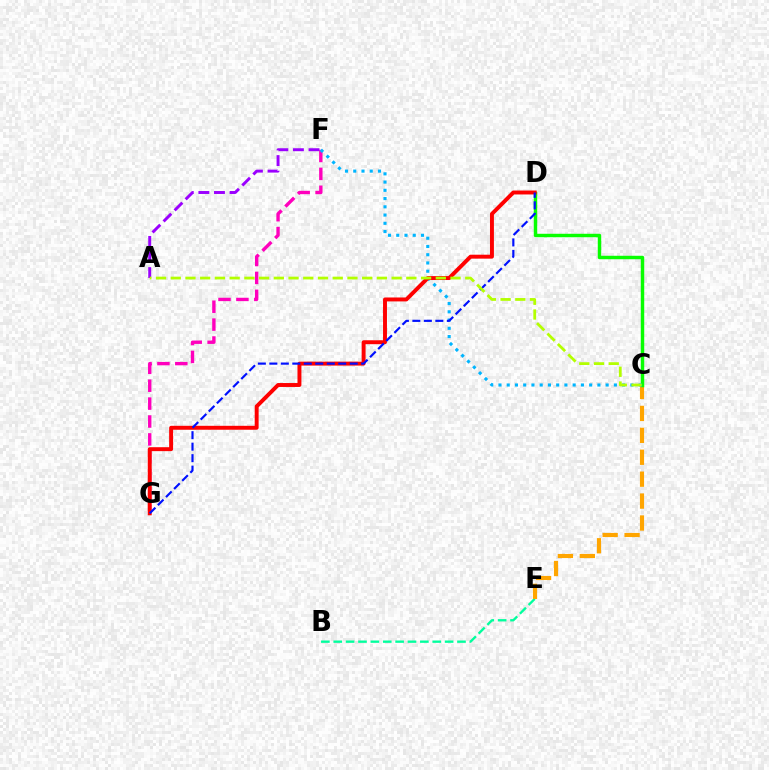{('B', 'E'): [{'color': '#00ff9d', 'line_style': 'dashed', 'thickness': 1.68}], ('F', 'G'): [{'color': '#ff00bd', 'line_style': 'dashed', 'thickness': 2.43}], ('C', 'E'): [{'color': '#ffa500', 'line_style': 'dashed', 'thickness': 2.98}], ('A', 'F'): [{'color': '#9b00ff', 'line_style': 'dashed', 'thickness': 2.12}], ('C', 'D'): [{'color': '#08ff00', 'line_style': 'solid', 'thickness': 2.48}], ('C', 'F'): [{'color': '#00b5ff', 'line_style': 'dotted', 'thickness': 2.24}], ('D', 'G'): [{'color': '#ff0000', 'line_style': 'solid', 'thickness': 2.83}, {'color': '#0010ff', 'line_style': 'dashed', 'thickness': 1.56}], ('A', 'C'): [{'color': '#b3ff00', 'line_style': 'dashed', 'thickness': 2.0}]}